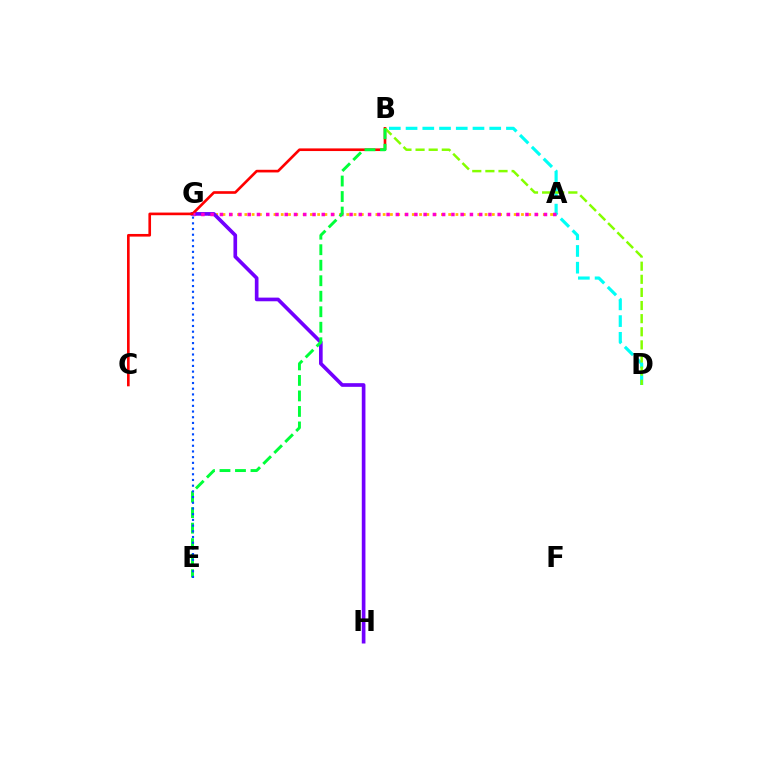{('B', 'D'): [{'color': '#00fff6', 'line_style': 'dashed', 'thickness': 2.27}, {'color': '#84ff00', 'line_style': 'dashed', 'thickness': 1.78}], ('A', 'G'): [{'color': '#ffbd00', 'line_style': 'dotted', 'thickness': 1.98}, {'color': '#ff00cf', 'line_style': 'dotted', 'thickness': 2.52}], ('G', 'H'): [{'color': '#7200ff', 'line_style': 'solid', 'thickness': 2.64}], ('B', 'C'): [{'color': '#ff0000', 'line_style': 'solid', 'thickness': 1.9}], ('B', 'E'): [{'color': '#00ff39', 'line_style': 'dashed', 'thickness': 2.11}], ('E', 'G'): [{'color': '#004bff', 'line_style': 'dotted', 'thickness': 1.55}]}